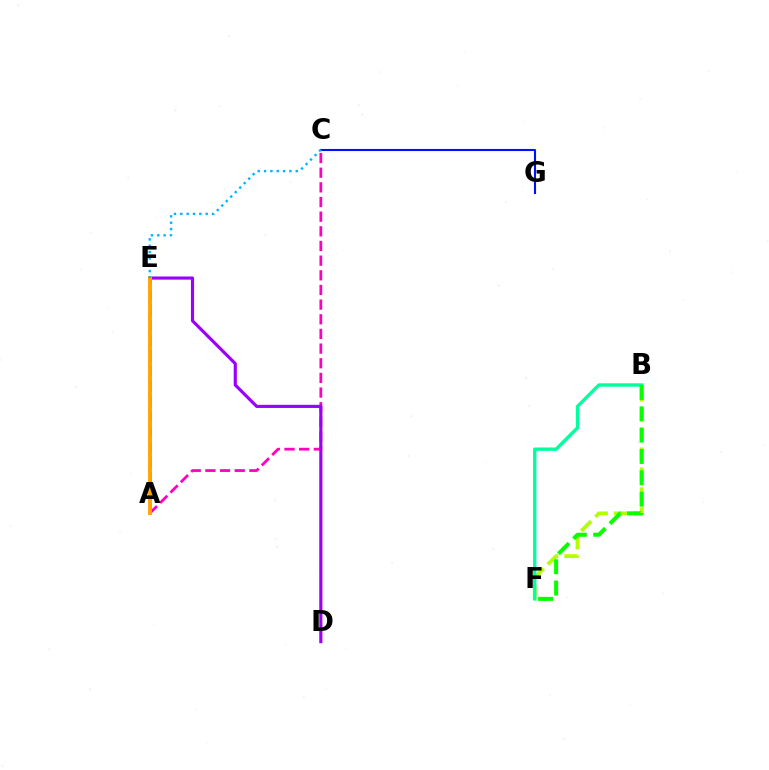{('A', 'C'): [{'color': '#ff00bd', 'line_style': 'dashed', 'thickness': 1.99}], ('B', 'F'): [{'color': '#b3ff00', 'line_style': 'dashed', 'thickness': 2.71}, {'color': '#00ff9d', 'line_style': 'solid', 'thickness': 2.42}, {'color': '#08ff00', 'line_style': 'dashed', 'thickness': 2.9}], ('A', 'E'): [{'color': '#ff0000', 'line_style': 'dashed', 'thickness': 2.07}, {'color': '#ffa500', 'line_style': 'solid', 'thickness': 2.81}], ('D', 'E'): [{'color': '#9b00ff', 'line_style': 'solid', 'thickness': 2.26}], ('C', 'G'): [{'color': '#0010ff', 'line_style': 'solid', 'thickness': 1.51}], ('C', 'E'): [{'color': '#00b5ff', 'line_style': 'dotted', 'thickness': 1.72}]}